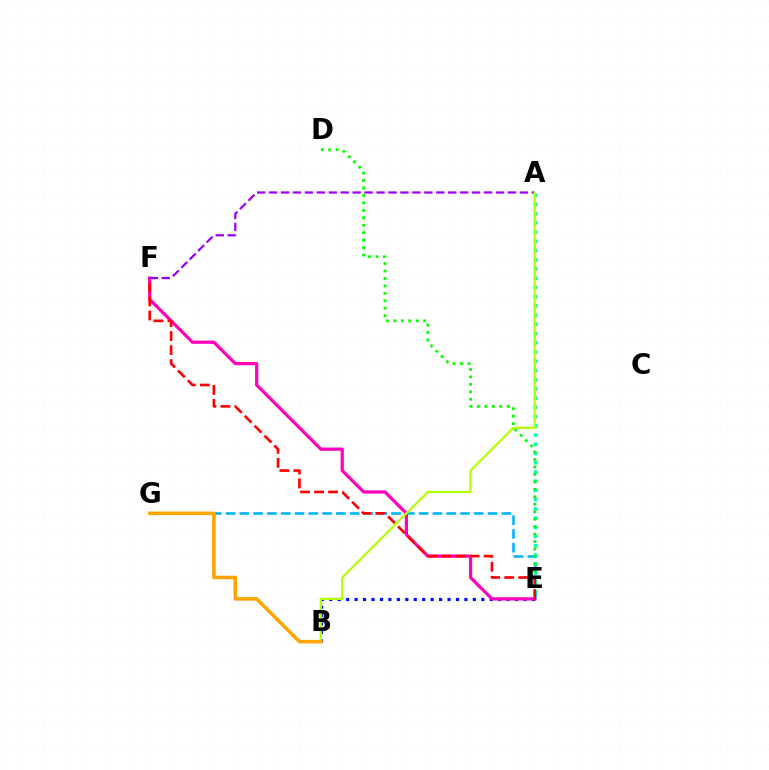{('E', 'G'): [{'color': '#00b5ff', 'line_style': 'dashed', 'thickness': 1.87}], ('A', 'E'): [{'color': '#00ff9d', 'line_style': 'dotted', 'thickness': 2.51}], ('B', 'E'): [{'color': '#0010ff', 'line_style': 'dotted', 'thickness': 2.29}], ('D', 'E'): [{'color': '#08ff00', 'line_style': 'dotted', 'thickness': 2.03}], ('E', 'F'): [{'color': '#ff00bd', 'line_style': 'solid', 'thickness': 2.33}, {'color': '#ff0000', 'line_style': 'dashed', 'thickness': 1.9}], ('A', 'F'): [{'color': '#9b00ff', 'line_style': 'dashed', 'thickness': 1.62}], ('A', 'B'): [{'color': '#b3ff00', 'line_style': 'solid', 'thickness': 1.59}], ('B', 'G'): [{'color': '#ffa500', 'line_style': 'solid', 'thickness': 2.55}]}